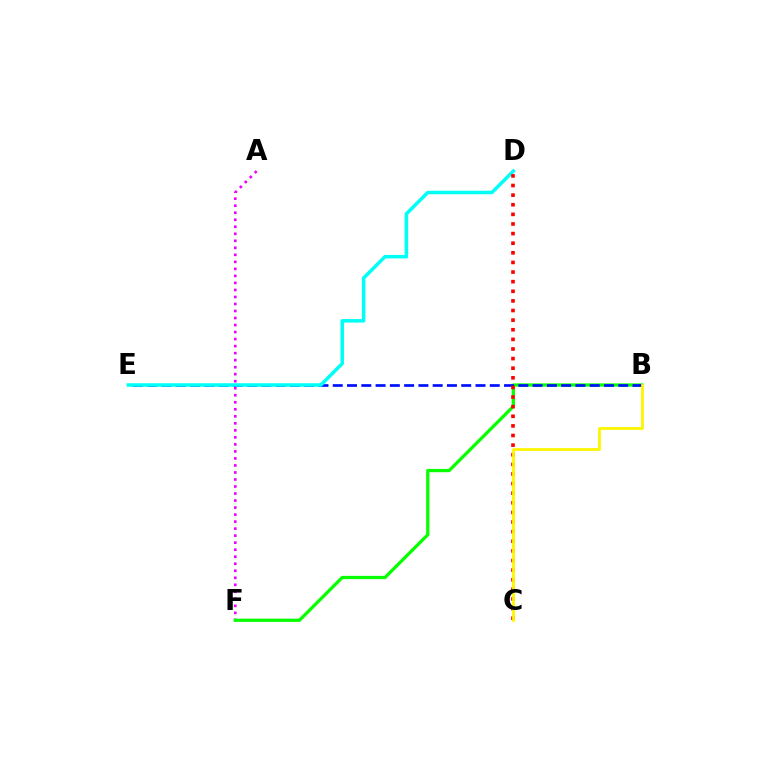{('A', 'F'): [{'color': '#ee00ff', 'line_style': 'dotted', 'thickness': 1.91}], ('B', 'F'): [{'color': '#08ff00', 'line_style': 'solid', 'thickness': 2.35}], ('B', 'E'): [{'color': '#0010ff', 'line_style': 'dashed', 'thickness': 1.94}], ('D', 'E'): [{'color': '#00fff6', 'line_style': 'solid', 'thickness': 2.54}], ('C', 'D'): [{'color': '#ff0000', 'line_style': 'dotted', 'thickness': 2.61}], ('B', 'C'): [{'color': '#fcf500', 'line_style': 'solid', 'thickness': 2.0}]}